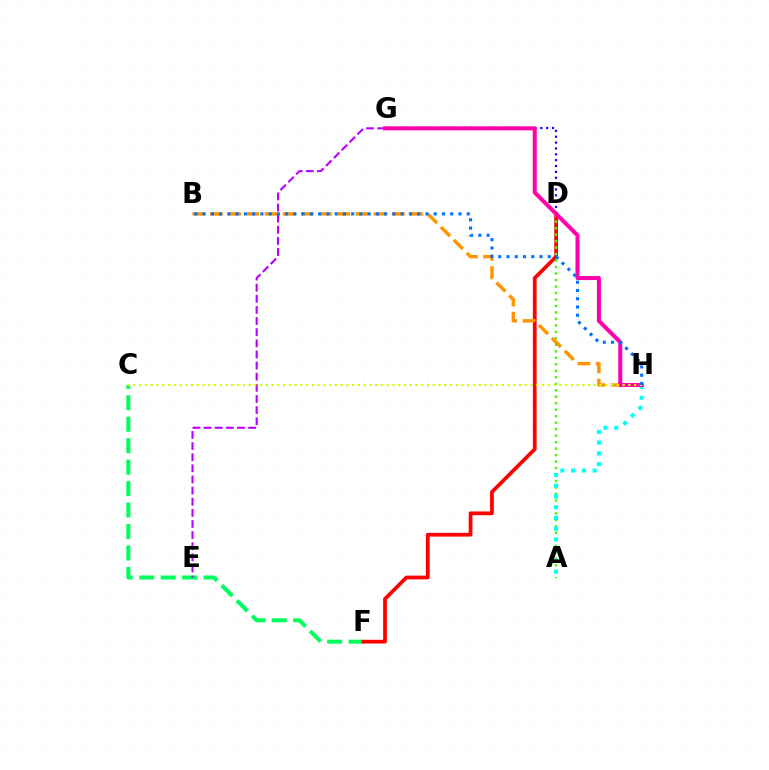{('C', 'F'): [{'color': '#00ff5c', 'line_style': 'dashed', 'thickness': 2.91}], ('D', 'F'): [{'color': '#ff0000', 'line_style': 'solid', 'thickness': 2.7}], ('D', 'G'): [{'color': '#2500ff', 'line_style': 'dotted', 'thickness': 1.59}], ('A', 'D'): [{'color': '#3dff00', 'line_style': 'dotted', 'thickness': 1.76}], ('E', 'G'): [{'color': '#b900ff', 'line_style': 'dashed', 'thickness': 1.51}], ('A', 'H'): [{'color': '#00fff6', 'line_style': 'dotted', 'thickness': 2.92}], ('B', 'H'): [{'color': '#ff9400', 'line_style': 'dashed', 'thickness': 2.47}, {'color': '#0074ff', 'line_style': 'dotted', 'thickness': 2.24}], ('G', 'H'): [{'color': '#ff00ac', 'line_style': 'solid', 'thickness': 2.9}], ('C', 'H'): [{'color': '#d1ff00', 'line_style': 'dotted', 'thickness': 1.56}]}